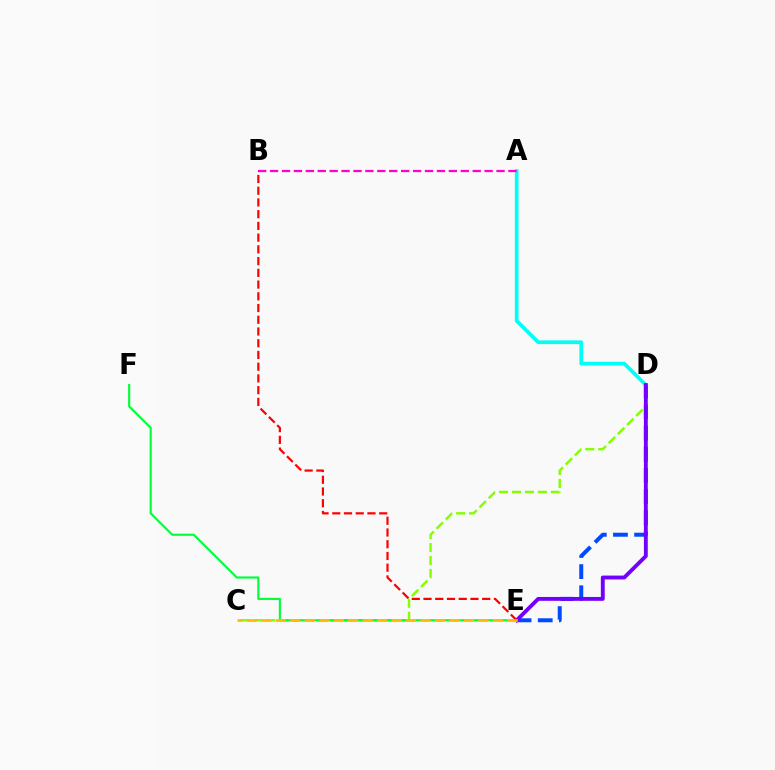{('D', 'E'): [{'color': '#004bff', 'line_style': 'dashed', 'thickness': 2.88}, {'color': '#7200ff', 'line_style': 'solid', 'thickness': 2.77}], ('A', 'D'): [{'color': '#00fff6', 'line_style': 'solid', 'thickness': 2.67}], ('A', 'B'): [{'color': '#ff00cf', 'line_style': 'dashed', 'thickness': 1.62}], ('C', 'D'): [{'color': '#84ff00', 'line_style': 'dashed', 'thickness': 1.76}], ('E', 'F'): [{'color': '#00ff39', 'line_style': 'solid', 'thickness': 1.55}], ('B', 'E'): [{'color': '#ff0000', 'line_style': 'dashed', 'thickness': 1.59}], ('C', 'E'): [{'color': '#ffbd00', 'line_style': 'dashed', 'thickness': 1.97}]}